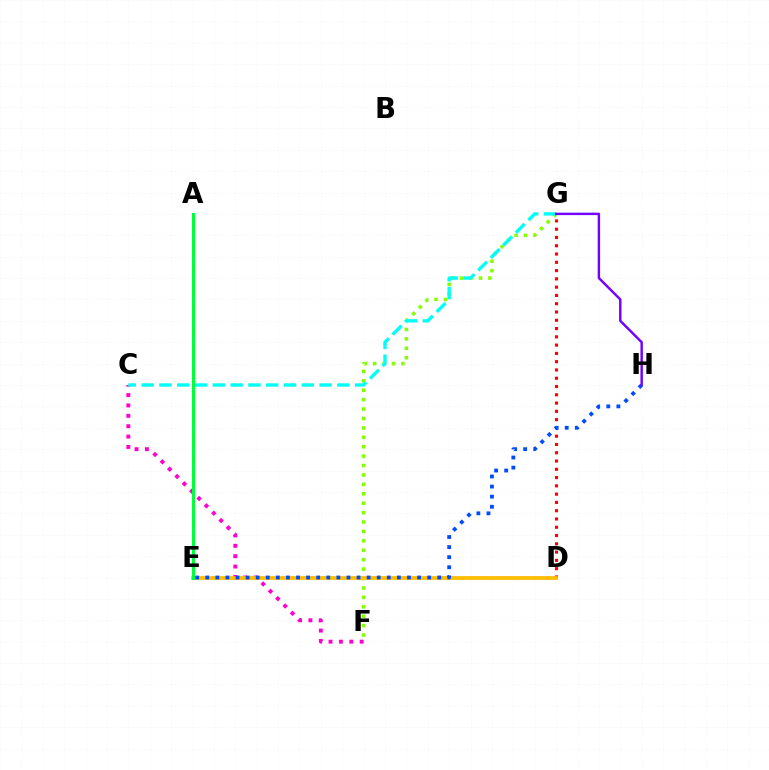{('C', 'F'): [{'color': '#ff00cf', 'line_style': 'dotted', 'thickness': 2.82}], ('F', 'G'): [{'color': '#84ff00', 'line_style': 'dotted', 'thickness': 2.56}], ('C', 'G'): [{'color': '#00fff6', 'line_style': 'dashed', 'thickness': 2.42}], ('D', 'G'): [{'color': '#ff0000', 'line_style': 'dotted', 'thickness': 2.25}], ('D', 'E'): [{'color': '#ffbd00', 'line_style': 'solid', 'thickness': 2.73}], ('E', 'H'): [{'color': '#004bff', 'line_style': 'dotted', 'thickness': 2.74}], ('G', 'H'): [{'color': '#7200ff', 'line_style': 'solid', 'thickness': 1.74}], ('A', 'E'): [{'color': '#00ff39', 'line_style': 'solid', 'thickness': 2.15}]}